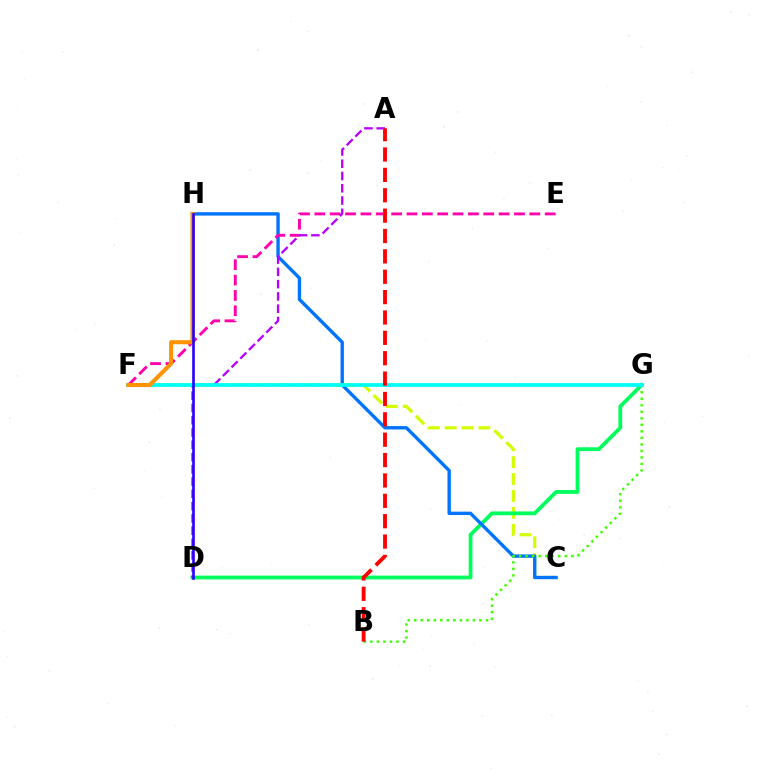{('C', 'F'): [{'color': '#d1ff00', 'line_style': 'dashed', 'thickness': 2.3}], ('D', 'G'): [{'color': '#00ff5c', 'line_style': 'solid', 'thickness': 2.73}], ('C', 'H'): [{'color': '#0074ff', 'line_style': 'solid', 'thickness': 2.43}], ('B', 'G'): [{'color': '#3dff00', 'line_style': 'dotted', 'thickness': 1.77}], ('E', 'F'): [{'color': '#ff00ac', 'line_style': 'dashed', 'thickness': 2.09}], ('A', 'D'): [{'color': '#b900ff', 'line_style': 'dashed', 'thickness': 1.67}], ('F', 'G'): [{'color': '#00fff6', 'line_style': 'solid', 'thickness': 2.73}], ('F', 'H'): [{'color': '#ff9400', 'line_style': 'solid', 'thickness': 2.93}], ('D', 'H'): [{'color': '#2500ff', 'line_style': 'solid', 'thickness': 1.89}], ('A', 'B'): [{'color': '#ff0000', 'line_style': 'dashed', 'thickness': 2.77}]}